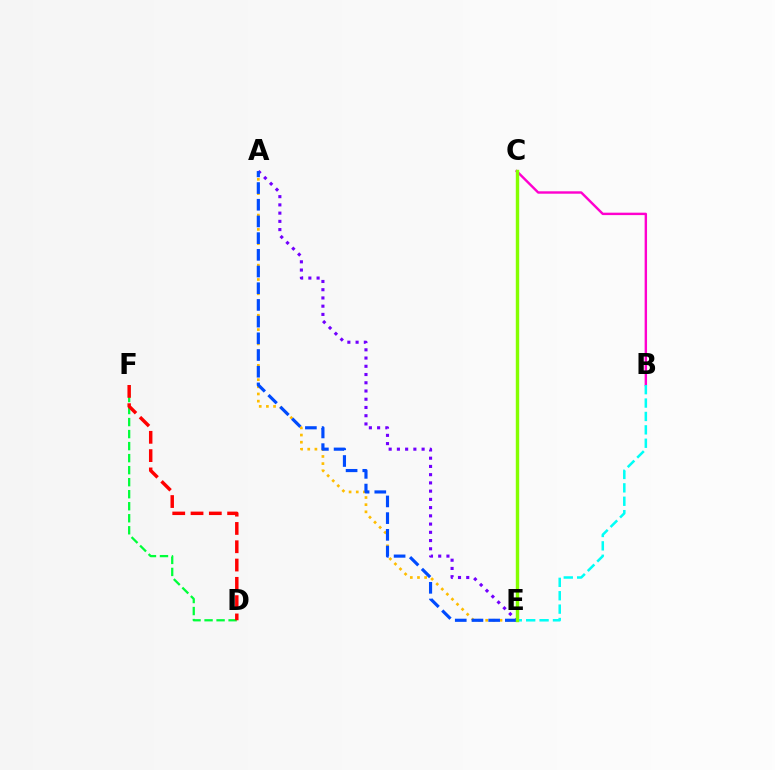{('A', 'E'): [{'color': '#ffbd00', 'line_style': 'dotted', 'thickness': 1.94}, {'color': '#7200ff', 'line_style': 'dotted', 'thickness': 2.24}, {'color': '#004bff', 'line_style': 'dashed', 'thickness': 2.27}], ('D', 'F'): [{'color': '#00ff39', 'line_style': 'dashed', 'thickness': 1.63}, {'color': '#ff0000', 'line_style': 'dashed', 'thickness': 2.49}], ('B', 'C'): [{'color': '#ff00cf', 'line_style': 'solid', 'thickness': 1.74}], ('B', 'E'): [{'color': '#00fff6', 'line_style': 'dashed', 'thickness': 1.82}], ('C', 'E'): [{'color': '#84ff00', 'line_style': 'solid', 'thickness': 2.46}]}